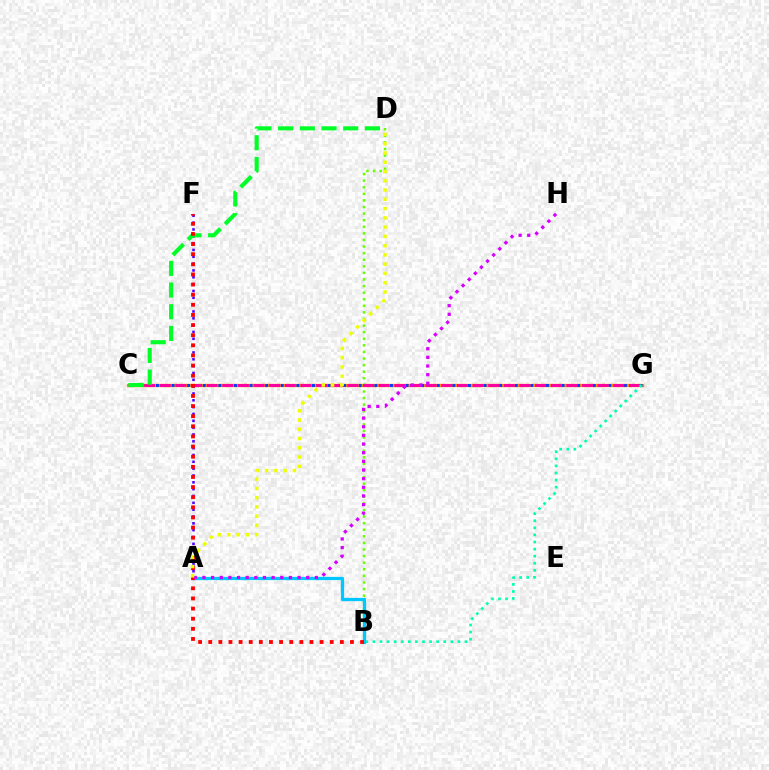{('C', 'G'): [{'color': '#ff8800', 'line_style': 'solid', 'thickness': 2.39}, {'color': '#003fff', 'line_style': 'dotted', 'thickness': 2.12}, {'color': '#ff00a0', 'line_style': 'dashed', 'thickness': 2.12}], ('B', 'D'): [{'color': '#66ff00', 'line_style': 'dotted', 'thickness': 1.79}], ('B', 'G'): [{'color': '#00ffaf', 'line_style': 'dotted', 'thickness': 1.92}], ('A', 'F'): [{'color': '#4f00ff', 'line_style': 'dotted', 'thickness': 1.86}], ('A', 'B'): [{'color': '#00c7ff', 'line_style': 'solid', 'thickness': 2.33}], ('C', 'D'): [{'color': '#00ff27', 'line_style': 'dashed', 'thickness': 2.95}], ('B', 'F'): [{'color': '#ff0000', 'line_style': 'dotted', 'thickness': 2.75}], ('A', 'H'): [{'color': '#d600ff', 'line_style': 'dotted', 'thickness': 2.35}], ('A', 'D'): [{'color': '#eeff00', 'line_style': 'dotted', 'thickness': 2.52}]}